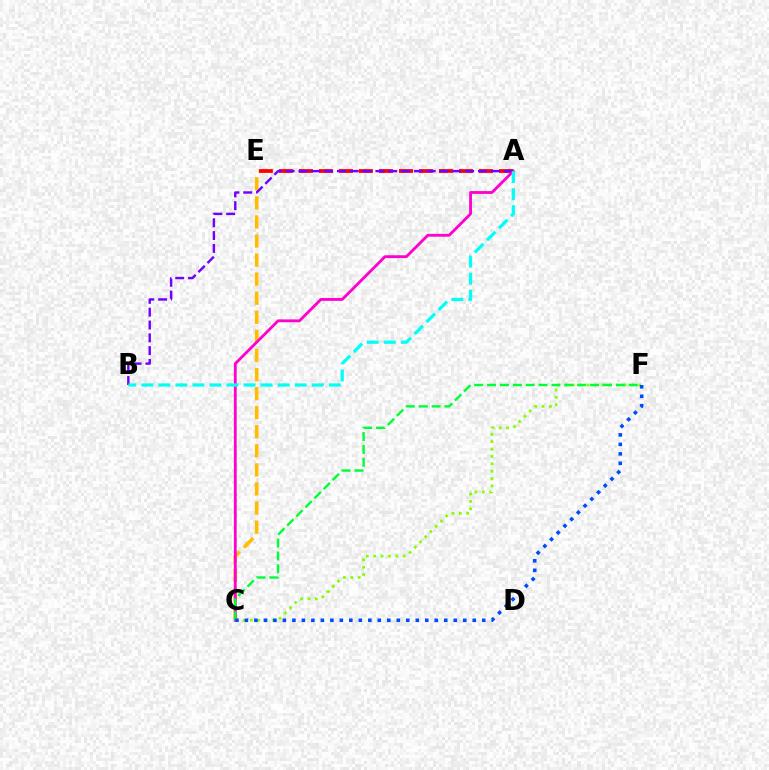{('C', 'E'): [{'color': '#ffbd00', 'line_style': 'dashed', 'thickness': 2.59}], ('A', 'E'): [{'color': '#ff0000', 'line_style': 'dashed', 'thickness': 2.72}], ('A', 'C'): [{'color': '#ff00cf', 'line_style': 'solid', 'thickness': 2.04}], ('C', 'F'): [{'color': '#84ff00', 'line_style': 'dotted', 'thickness': 2.01}, {'color': '#00ff39', 'line_style': 'dashed', 'thickness': 1.75}, {'color': '#004bff', 'line_style': 'dotted', 'thickness': 2.58}], ('A', 'B'): [{'color': '#7200ff', 'line_style': 'dashed', 'thickness': 1.74}, {'color': '#00fff6', 'line_style': 'dashed', 'thickness': 2.32}]}